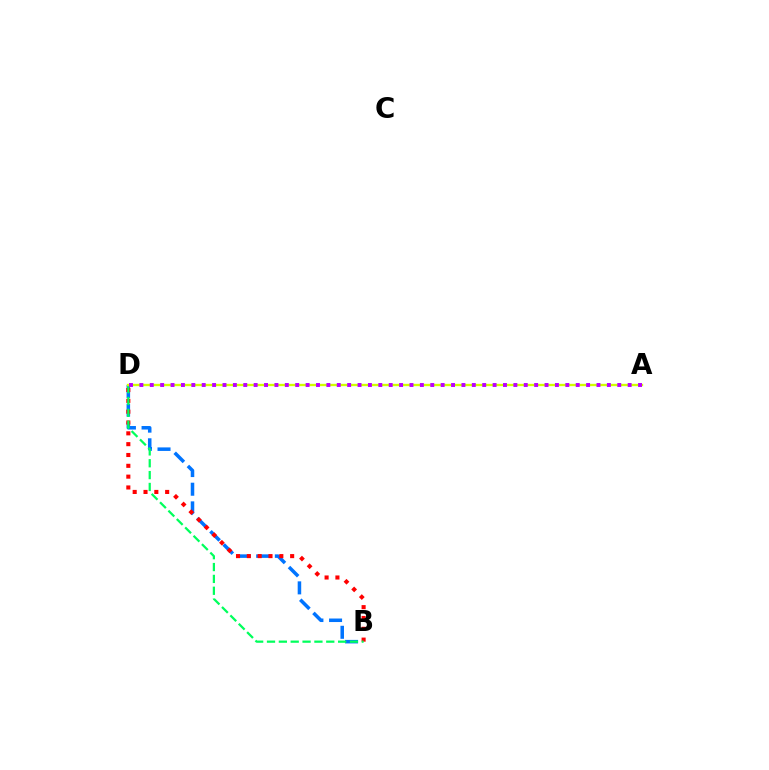{('B', 'D'): [{'color': '#0074ff', 'line_style': 'dashed', 'thickness': 2.54}, {'color': '#ff0000', 'line_style': 'dotted', 'thickness': 2.94}, {'color': '#00ff5c', 'line_style': 'dashed', 'thickness': 1.61}], ('A', 'D'): [{'color': '#d1ff00', 'line_style': 'solid', 'thickness': 1.68}, {'color': '#b900ff', 'line_style': 'dotted', 'thickness': 2.82}]}